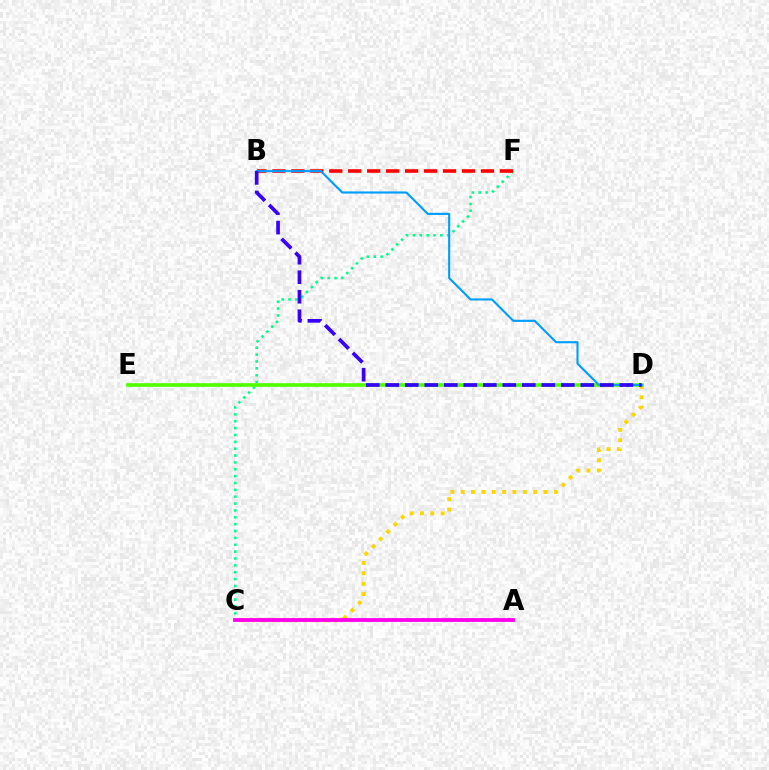{('C', 'D'): [{'color': '#ffd500', 'line_style': 'dotted', 'thickness': 2.81}], ('C', 'F'): [{'color': '#00ff86', 'line_style': 'dotted', 'thickness': 1.86}], ('B', 'F'): [{'color': '#ff0000', 'line_style': 'dashed', 'thickness': 2.58}], ('D', 'E'): [{'color': '#4fff00', 'line_style': 'solid', 'thickness': 2.61}], ('A', 'C'): [{'color': '#ff00ed', 'line_style': 'solid', 'thickness': 2.75}], ('B', 'D'): [{'color': '#009eff', 'line_style': 'solid', 'thickness': 1.53}, {'color': '#3700ff', 'line_style': 'dashed', 'thickness': 2.65}]}